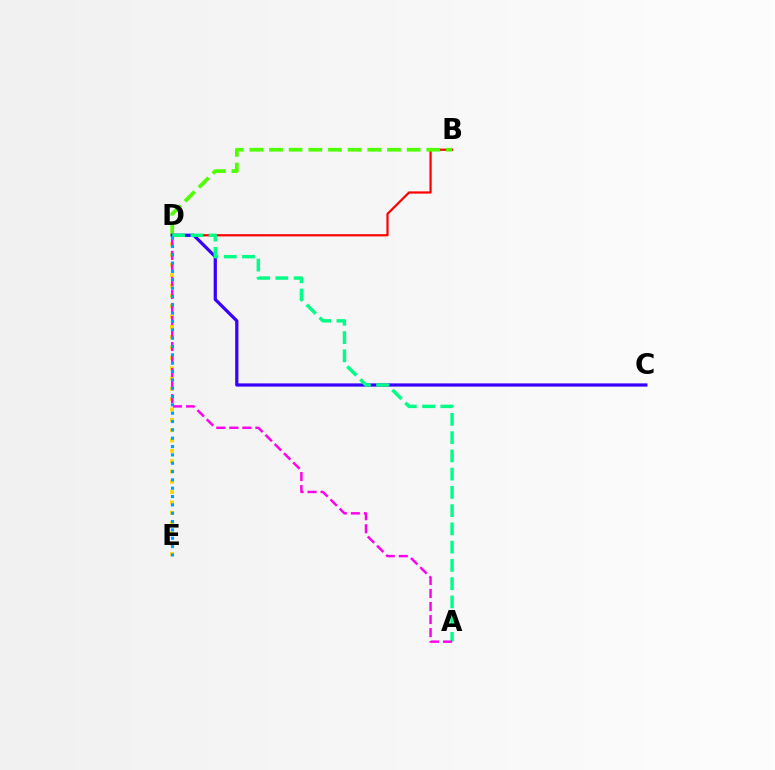{('D', 'E'): [{'color': '#ffd500', 'line_style': 'dotted', 'thickness': 2.81}, {'color': '#009eff', 'line_style': 'dotted', 'thickness': 2.27}], ('B', 'D'): [{'color': '#ff0000', 'line_style': 'solid', 'thickness': 1.6}, {'color': '#4fff00', 'line_style': 'dashed', 'thickness': 2.67}], ('C', 'D'): [{'color': '#3700ff', 'line_style': 'solid', 'thickness': 2.32}], ('A', 'D'): [{'color': '#00ff86', 'line_style': 'dashed', 'thickness': 2.48}, {'color': '#ff00ed', 'line_style': 'dashed', 'thickness': 1.77}]}